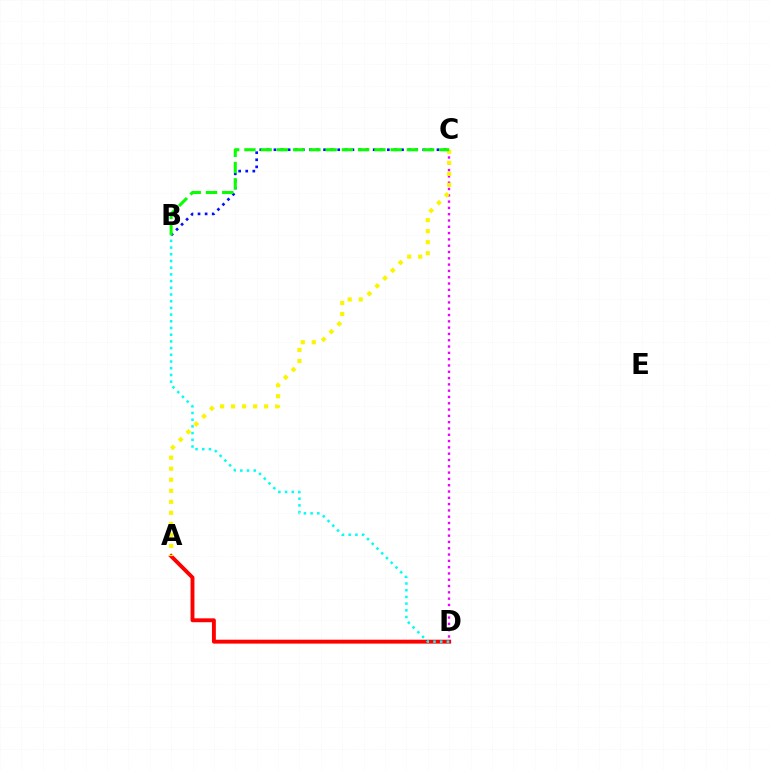{('B', 'C'): [{'color': '#0010ff', 'line_style': 'dotted', 'thickness': 1.93}, {'color': '#08ff00', 'line_style': 'dashed', 'thickness': 2.21}], ('A', 'D'): [{'color': '#ff0000', 'line_style': 'solid', 'thickness': 2.8}], ('C', 'D'): [{'color': '#ee00ff', 'line_style': 'dotted', 'thickness': 1.71}], ('B', 'D'): [{'color': '#00fff6', 'line_style': 'dotted', 'thickness': 1.82}], ('A', 'C'): [{'color': '#fcf500', 'line_style': 'dotted', 'thickness': 3.0}]}